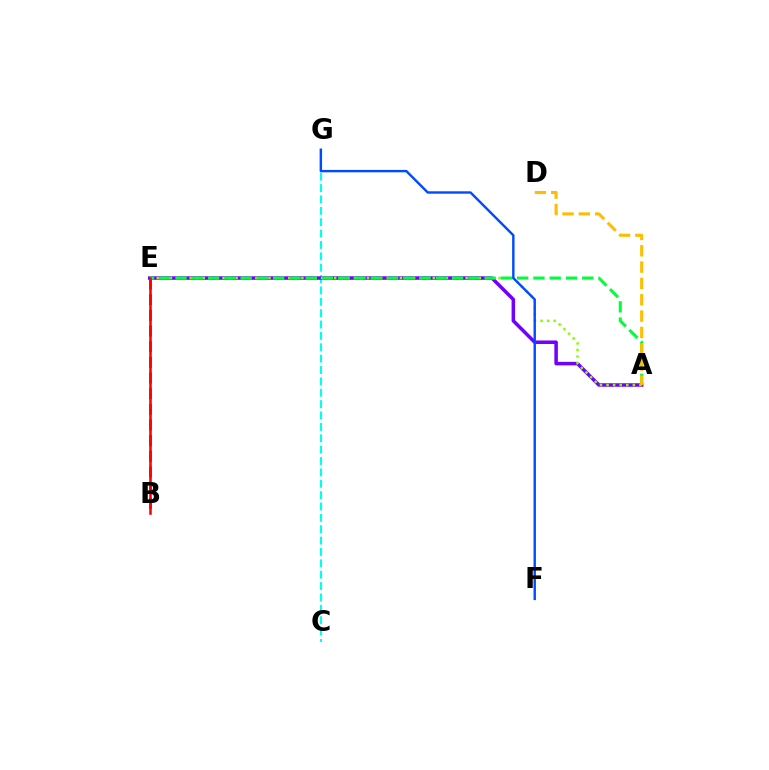{('C', 'G'): [{'color': '#00fff6', 'line_style': 'dashed', 'thickness': 1.54}], ('A', 'E'): [{'color': '#7200ff', 'line_style': 'solid', 'thickness': 2.53}, {'color': '#84ff00', 'line_style': 'dotted', 'thickness': 1.79}, {'color': '#00ff39', 'line_style': 'dashed', 'thickness': 2.21}], ('B', 'E'): [{'color': '#ff00cf', 'line_style': 'dashed', 'thickness': 2.13}, {'color': '#ff0000', 'line_style': 'solid', 'thickness': 1.84}], ('A', 'D'): [{'color': '#ffbd00', 'line_style': 'dashed', 'thickness': 2.22}], ('F', 'G'): [{'color': '#004bff', 'line_style': 'solid', 'thickness': 1.73}]}